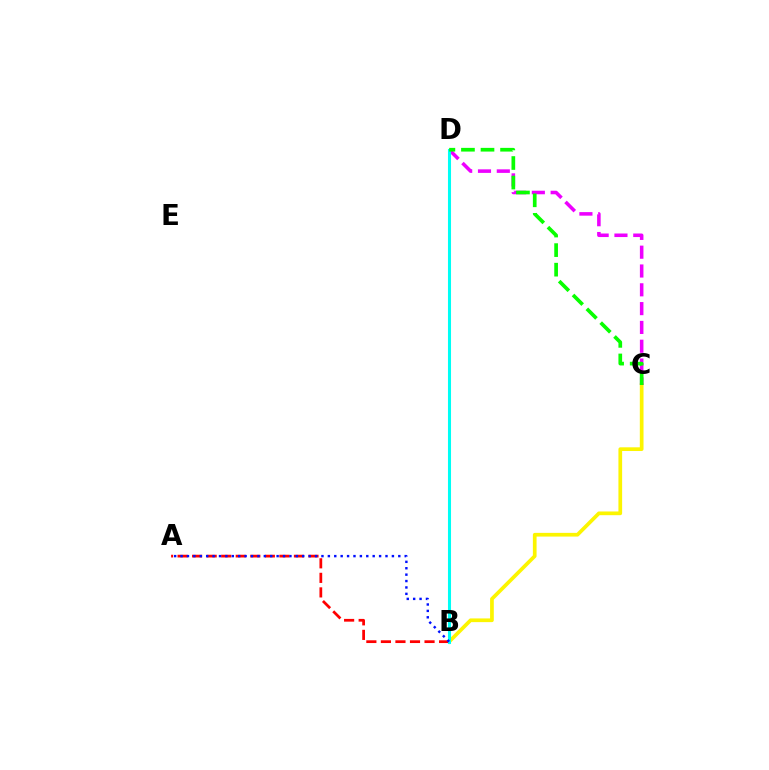{('B', 'C'): [{'color': '#fcf500', 'line_style': 'solid', 'thickness': 2.67}], ('A', 'B'): [{'color': '#ff0000', 'line_style': 'dashed', 'thickness': 1.98}, {'color': '#0010ff', 'line_style': 'dotted', 'thickness': 1.74}], ('C', 'D'): [{'color': '#ee00ff', 'line_style': 'dashed', 'thickness': 2.56}, {'color': '#08ff00', 'line_style': 'dashed', 'thickness': 2.66}], ('B', 'D'): [{'color': '#00fff6', 'line_style': 'solid', 'thickness': 2.2}]}